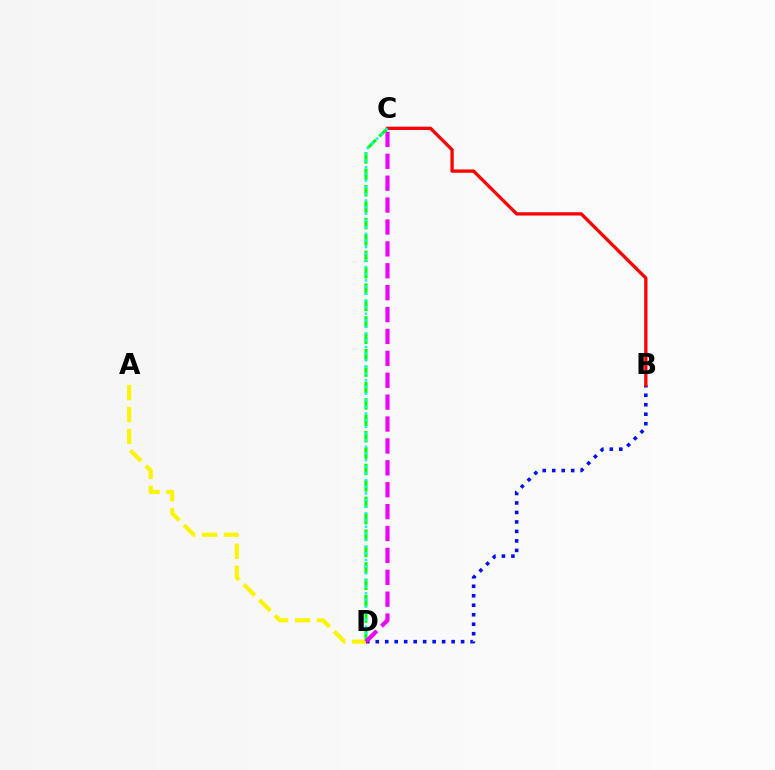{('C', 'D'): [{'color': '#08ff00', 'line_style': 'dashed', 'thickness': 2.23}, {'color': '#00fff6', 'line_style': 'dotted', 'thickness': 1.81}, {'color': '#ee00ff', 'line_style': 'dashed', 'thickness': 2.97}], ('A', 'D'): [{'color': '#fcf500', 'line_style': 'dashed', 'thickness': 2.98}], ('B', 'D'): [{'color': '#0010ff', 'line_style': 'dotted', 'thickness': 2.58}], ('B', 'C'): [{'color': '#ff0000', 'line_style': 'solid', 'thickness': 2.37}]}